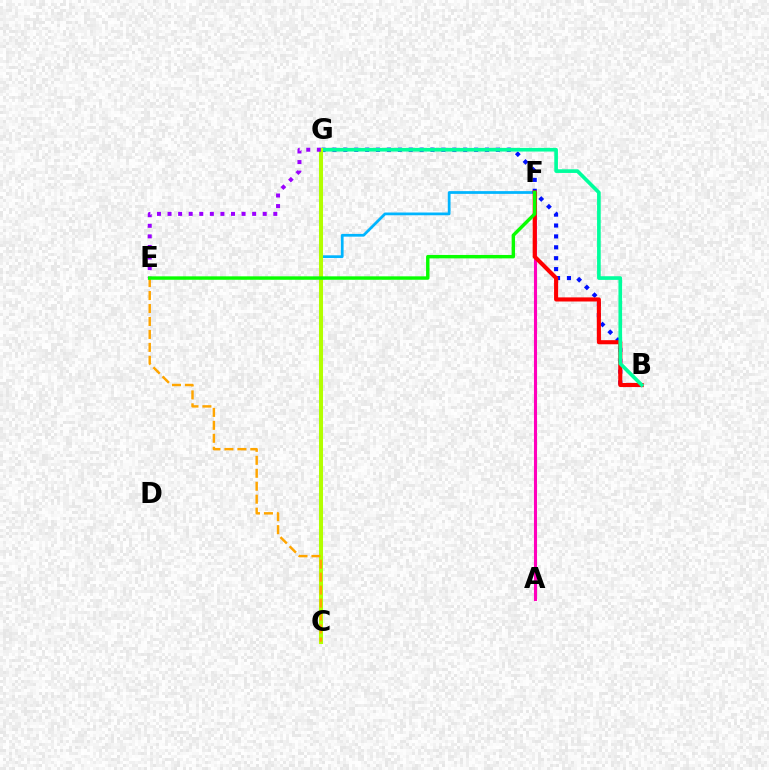{('C', 'F'): [{'color': '#00b5ff', 'line_style': 'solid', 'thickness': 1.98}], ('B', 'G'): [{'color': '#0010ff', 'line_style': 'dotted', 'thickness': 2.96}, {'color': '#00ff9d', 'line_style': 'solid', 'thickness': 2.63}], ('A', 'F'): [{'color': '#ff00bd', 'line_style': 'solid', 'thickness': 2.22}], ('B', 'F'): [{'color': '#ff0000', 'line_style': 'solid', 'thickness': 2.95}], ('C', 'G'): [{'color': '#b3ff00', 'line_style': 'solid', 'thickness': 2.91}], ('E', 'G'): [{'color': '#9b00ff', 'line_style': 'dotted', 'thickness': 2.87}], ('C', 'E'): [{'color': '#ffa500', 'line_style': 'dashed', 'thickness': 1.76}], ('E', 'F'): [{'color': '#08ff00', 'line_style': 'solid', 'thickness': 2.46}]}